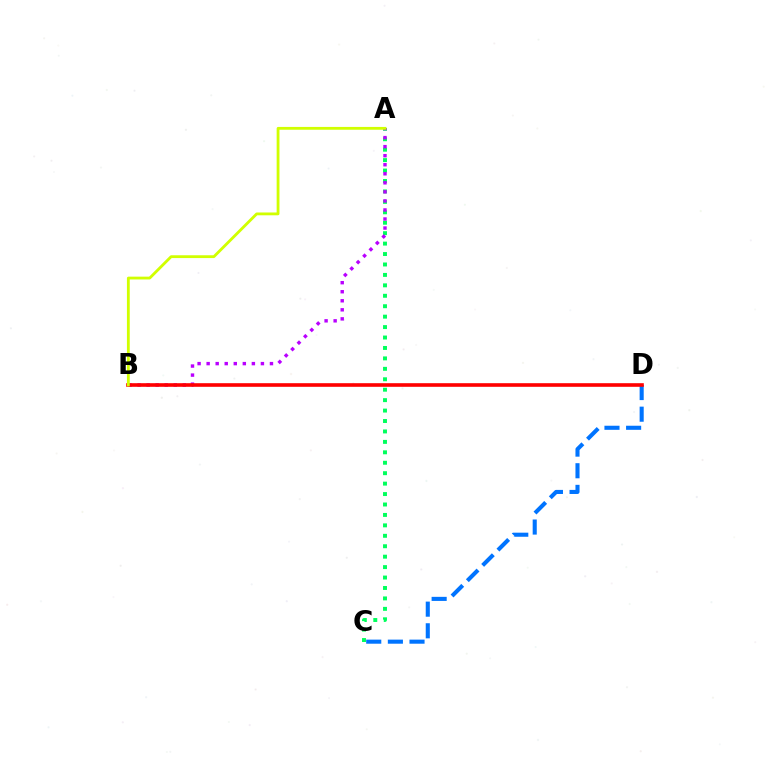{('A', 'C'): [{'color': '#00ff5c', 'line_style': 'dotted', 'thickness': 2.84}], ('A', 'B'): [{'color': '#b900ff', 'line_style': 'dotted', 'thickness': 2.46}, {'color': '#d1ff00', 'line_style': 'solid', 'thickness': 2.03}], ('C', 'D'): [{'color': '#0074ff', 'line_style': 'dashed', 'thickness': 2.94}], ('B', 'D'): [{'color': '#ff0000', 'line_style': 'solid', 'thickness': 2.61}]}